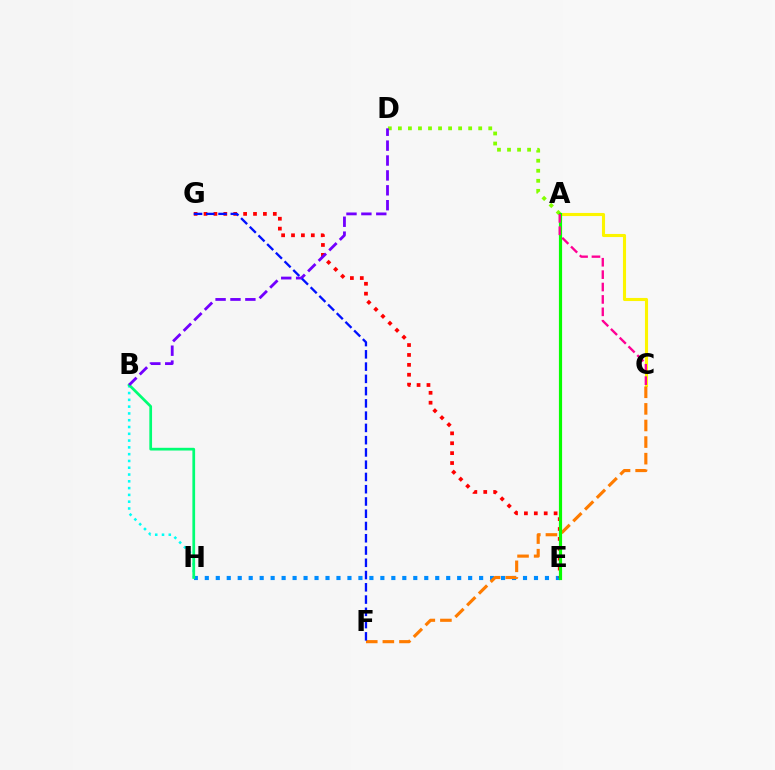{('E', 'H'): [{'color': '#008cff', 'line_style': 'dotted', 'thickness': 2.98}], ('E', 'G'): [{'color': '#ff0000', 'line_style': 'dotted', 'thickness': 2.69}], ('A', 'D'): [{'color': '#84ff00', 'line_style': 'dotted', 'thickness': 2.73}], ('B', 'H'): [{'color': '#00fff6', 'line_style': 'dotted', 'thickness': 1.84}, {'color': '#00ff74', 'line_style': 'solid', 'thickness': 1.96}], ('A', 'E'): [{'color': '#ee00ff', 'line_style': 'solid', 'thickness': 1.83}, {'color': '#08ff00', 'line_style': 'solid', 'thickness': 2.28}], ('A', 'C'): [{'color': '#fcf500', 'line_style': 'solid', 'thickness': 2.23}, {'color': '#ff0094', 'line_style': 'dashed', 'thickness': 1.68}], ('C', 'F'): [{'color': '#ff7c00', 'line_style': 'dashed', 'thickness': 2.25}], ('B', 'D'): [{'color': '#7200ff', 'line_style': 'dashed', 'thickness': 2.02}], ('F', 'G'): [{'color': '#0010ff', 'line_style': 'dashed', 'thickness': 1.67}]}